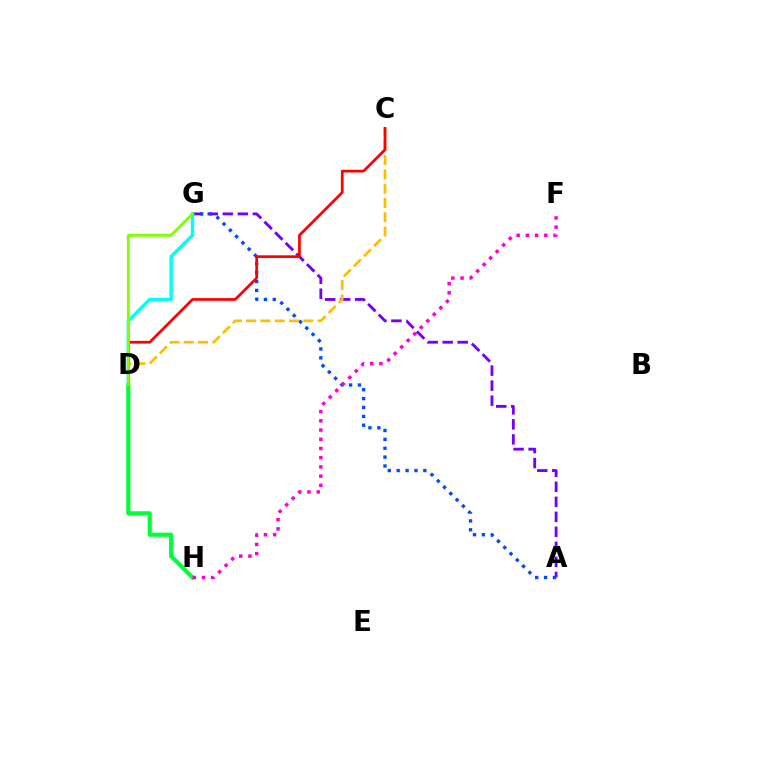{('A', 'G'): [{'color': '#7200ff', 'line_style': 'dashed', 'thickness': 2.04}, {'color': '#004bff', 'line_style': 'dotted', 'thickness': 2.41}], ('D', 'G'): [{'color': '#00fff6', 'line_style': 'solid', 'thickness': 2.43}, {'color': '#84ff00', 'line_style': 'solid', 'thickness': 2.09}], ('D', 'H'): [{'color': '#00ff39', 'line_style': 'solid', 'thickness': 2.99}], ('C', 'D'): [{'color': '#ffbd00', 'line_style': 'dashed', 'thickness': 1.94}, {'color': '#ff0000', 'line_style': 'solid', 'thickness': 1.97}], ('F', 'H'): [{'color': '#ff00cf', 'line_style': 'dotted', 'thickness': 2.51}]}